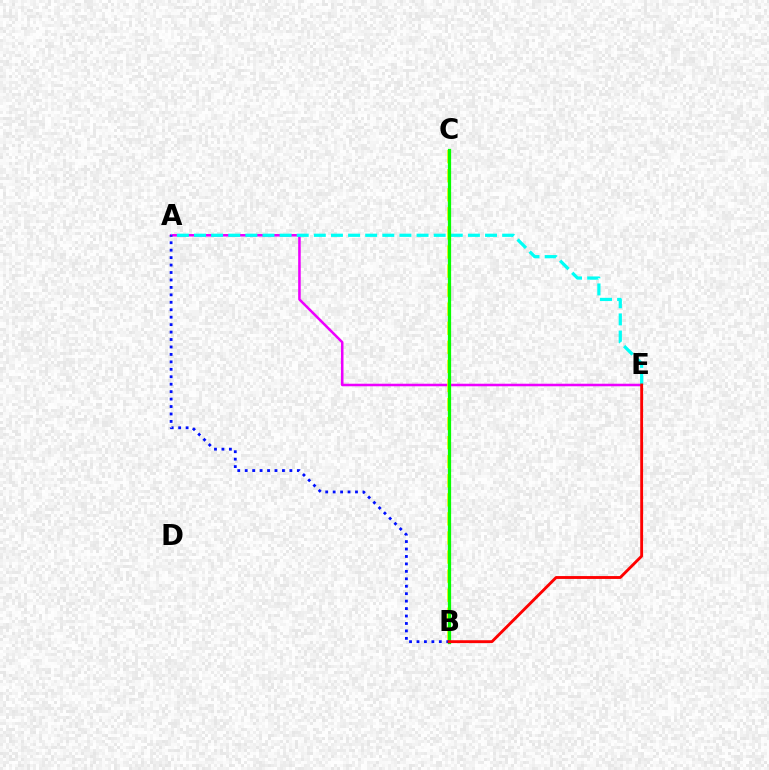{('A', 'E'): [{'color': '#ee00ff', 'line_style': 'solid', 'thickness': 1.83}, {'color': '#00fff6', 'line_style': 'dashed', 'thickness': 2.33}], ('B', 'C'): [{'color': '#fcf500', 'line_style': 'dashed', 'thickness': 2.59}, {'color': '#08ff00', 'line_style': 'solid', 'thickness': 2.33}], ('A', 'B'): [{'color': '#0010ff', 'line_style': 'dotted', 'thickness': 2.02}], ('B', 'E'): [{'color': '#ff0000', 'line_style': 'solid', 'thickness': 2.07}]}